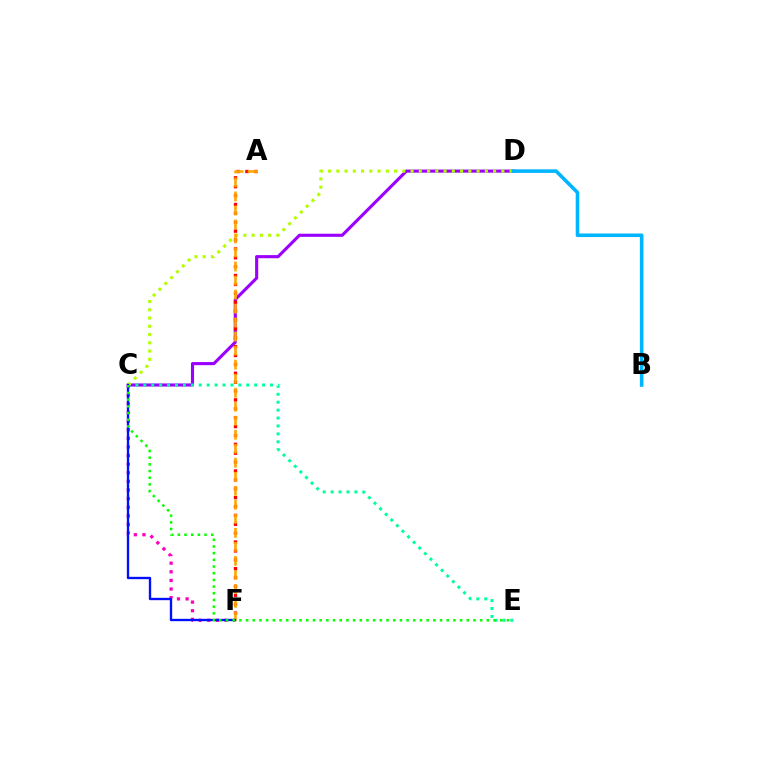{('C', 'D'): [{'color': '#9b00ff', 'line_style': 'solid', 'thickness': 2.25}, {'color': '#b3ff00', 'line_style': 'dotted', 'thickness': 2.24}], ('C', 'F'): [{'color': '#ff00bd', 'line_style': 'dotted', 'thickness': 2.34}, {'color': '#0010ff', 'line_style': 'solid', 'thickness': 1.69}], ('A', 'F'): [{'color': '#ff0000', 'line_style': 'dotted', 'thickness': 2.41}, {'color': '#ffa500', 'line_style': 'dashed', 'thickness': 1.9}], ('C', 'E'): [{'color': '#00ff9d', 'line_style': 'dotted', 'thickness': 2.15}, {'color': '#08ff00', 'line_style': 'dotted', 'thickness': 1.82}], ('B', 'D'): [{'color': '#00b5ff', 'line_style': 'solid', 'thickness': 2.58}]}